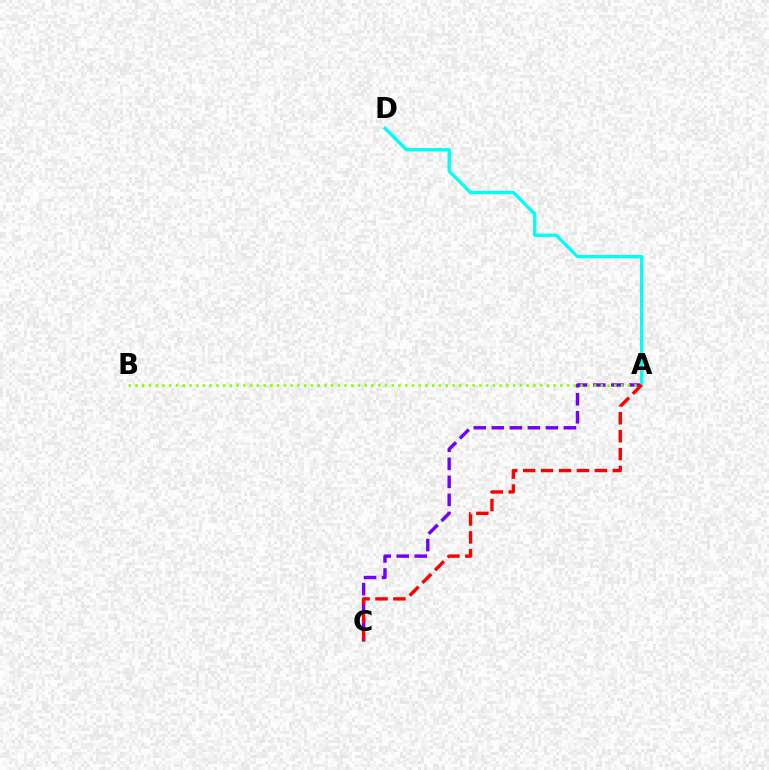{('A', 'C'): [{'color': '#7200ff', 'line_style': 'dashed', 'thickness': 2.45}, {'color': '#ff0000', 'line_style': 'dashed', 'thickness': 2.44}], ('A', 'D'): [{'color': '#00fff6', 'line_style': 'solid', 'thickness': 2.41}], ('A', 'B'): [{'color': '#84ff00', 'line_style': 'dotted', 'thickness': 1.83}]}